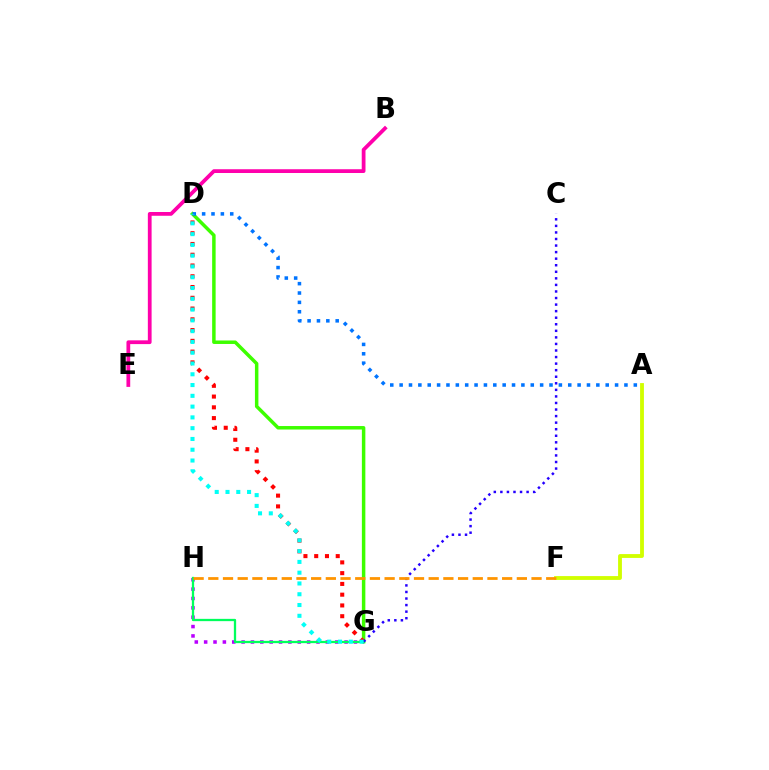{('G', 'H'): [{'color': '#b900ff', 'line_style': 'dotted', 'thickness': 2.54}, {'color': '#00ff5c', 'line_style': 'solid', 'thickness': 1.65}], ('D', 'G'): [{'color': '#3dff00', 'line_style': 'solid', 'thickness': 2.51}, {'color': '#ff0000', 'line_style': 'dotted', 'thickness': 2.92}, {'color': '#00fff6', 'line_style': 'dotted', 'thickness': 2.93}], ('B', 'E'): [{'color': '#ff00ac', 'line_style': 'solid', 'thickness': 2.71}], ('A', 'F'): [{'color': '#d1ff00', 'line_style': 'solid', 'thickness': 2.76}], ('A', 'D'): [{'color': '#0074ff', 'line_style': 'dotted', 'thickness': 2.55}], ('C', 'G'): [{'color': '#2500ff', 'line_style': 'dotted', 'thickness': 1.78}], ('F', 'H'): [{'color': '#ff9400', 'line_style': 'dashed', 'thickness': 2.0}]}